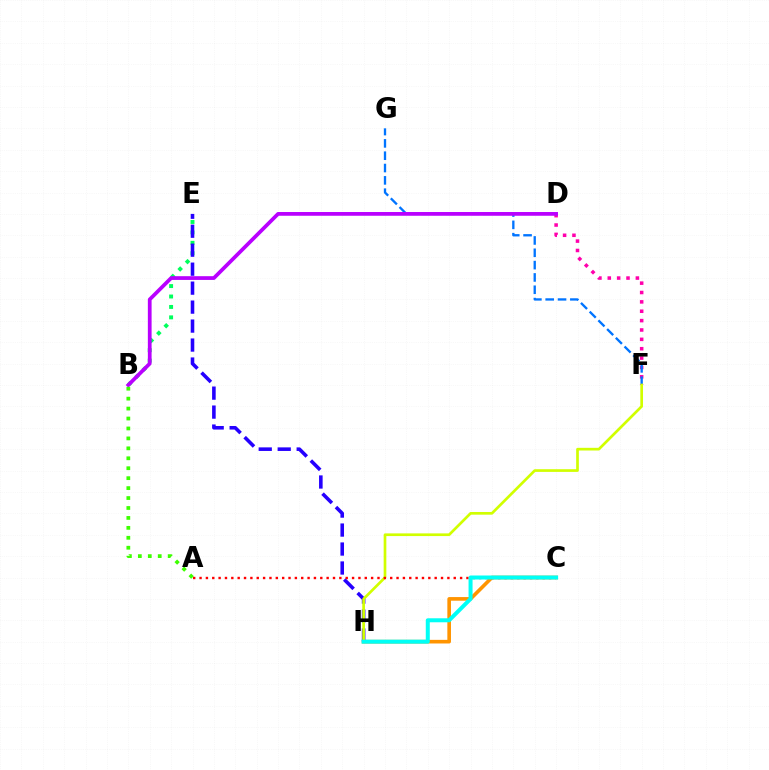{('D', 'F'): [{'color': '#ff00ac', 'line_style': 'dotted', 'thickness': 2.55}], ('B', 'E'): [{'color': '#00ff5c', 'line_style': 'dotted', 'thickness': 2.83}], ('F', 'G'): [{'color': '#0074ff', 'line_style': 'dashed', 'thickness': 1.67}], ('C', 'H'): [{'color': '#ff9400', 'line_style': 'solid', 'thickness': 2.61}, {'color': '#00fff6', 'line_style': 'solid', 'thickness': 2.88}], ('E', 'H'): [{'color': '#2500ff', 'line_style': 'dashed', 'thickness': 2.58}], ('B', 'D'): [{'color': '#b900ff', 'line_style': 'solid', 'thickness': 2.7}], ('F', 'H'): [{'color': '#d1ff00', 'line_style': 'solid', 'thickness': 1.94}], ('A', 'B'): [{'color': '#3dff00', 'line_style': 'dotted', 'thickness': 2.7}], ('A', 'C'): [{'color': '#ff0000', 'line_style': 'dotted', 'thickness': 1.73}]}